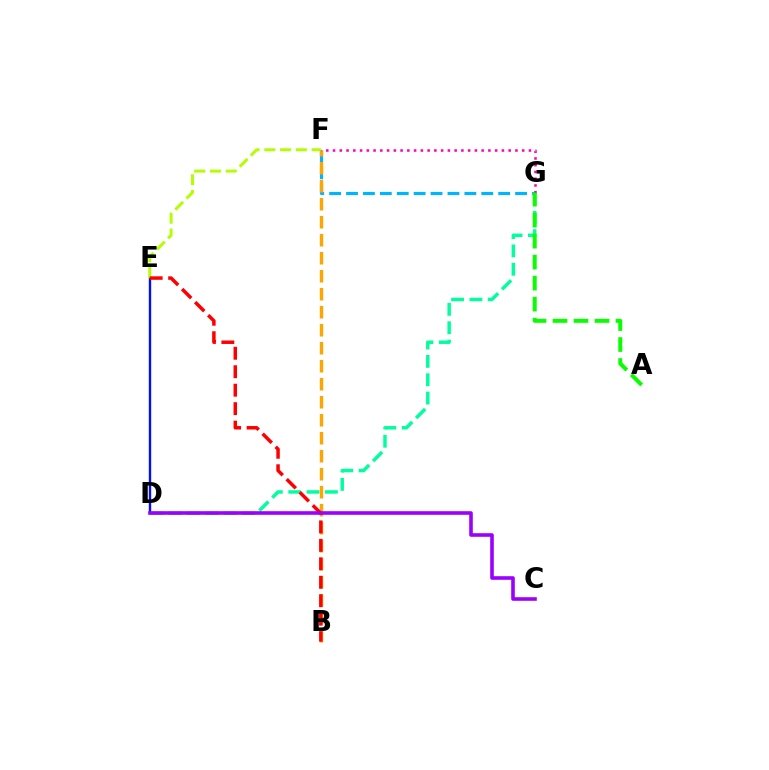{('D', 'G'): [{'color': '#00ff9d', 'line_style': 'dashed', 'thickness': 2.49}], ('F', 'G'): [{'color': '#00b5ff', 'line_style': 'dashed', 'thickness': 2.3}, {'color': '#ff00bd', 'line_style': 'dotted', 'thickness': 1.84}], ('D', 'E'): [{'color': '#0010ff', 'line_style': 'solid', 'thickness': 1.71}], ('E', 'F'): [{'color': '#b3ff00', 'line_style': 'dashed', 'thickness': 2.15}], ('B', 'F'): [{'color': '#ffa500', 'line_style': 'dashed', 'thickness': 2.45}], ('B', 'E'): [{'color': '#ff0000', 'line_style': 'dashed', 'thickness': 2.51}], ('A', 'G'): [{'color': '#08ff00', 'line_style': 'dashed', 'thickness': 2.85}], ('C', 'D'): [{'color': '#9b00ff', 'line_style': 'solid', 'thickness': 2.59}]}